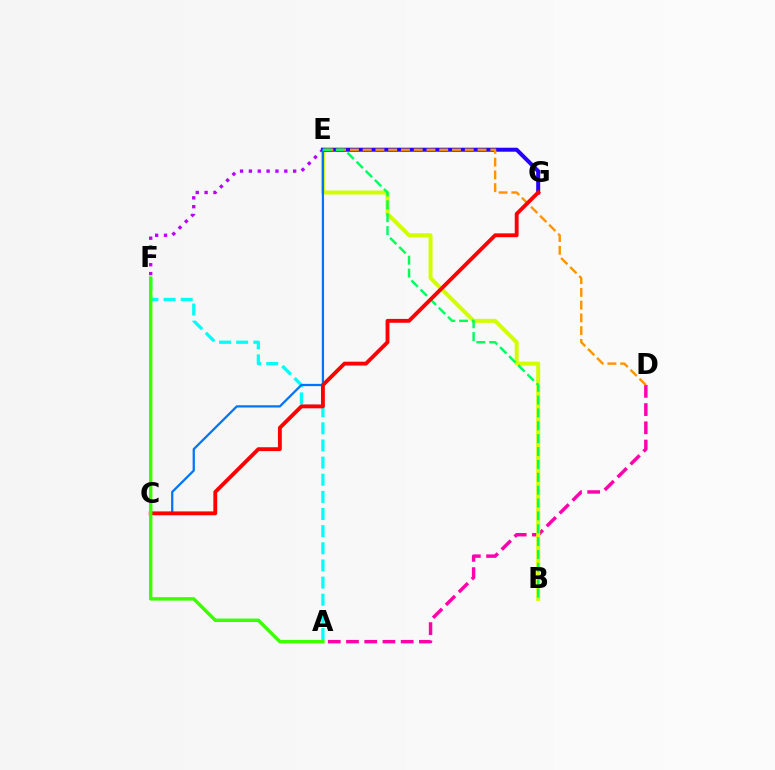{('A', 'D'): [{'color': '#ff00ac', 'line_style': 'dashed', 'thickness': 2.48}], ('E', 'F'): [{'color': '#b900ff', 'line_style': 'dotted', 'thickness': 2.41}], ('B', 'E'): [{'color': '#d1ff00', 'line_style': 'solid', 'thickness': 2.86}, {'color': '#00ff5c', 'line_style': 'dashed', 'thickness': 1.75}], ('E', 'G'): [{'color': '#2500ff', 'line_style': 'solid', 'thickness': 2.88}], ('D', 'E'): [{'color': '#ff9400', 'line_style': 'dashed', 'thickness': 1.73}], ('A', 'F'): [{'color': '#00fff6', 'line_style': 'dashed', 'thickness': 2.33}, {'color': '#3dff00', 'line_style': 'solid', 'thickness': 2.48}], ('C', 'E'): [{'color': '#0074ff', 'line_style': 'solid', 'thickness': 1.62}], ('C', 'G'): [{'color': '#ff0000', 'line_style': 'solid', 'thickness': 2.77}]}